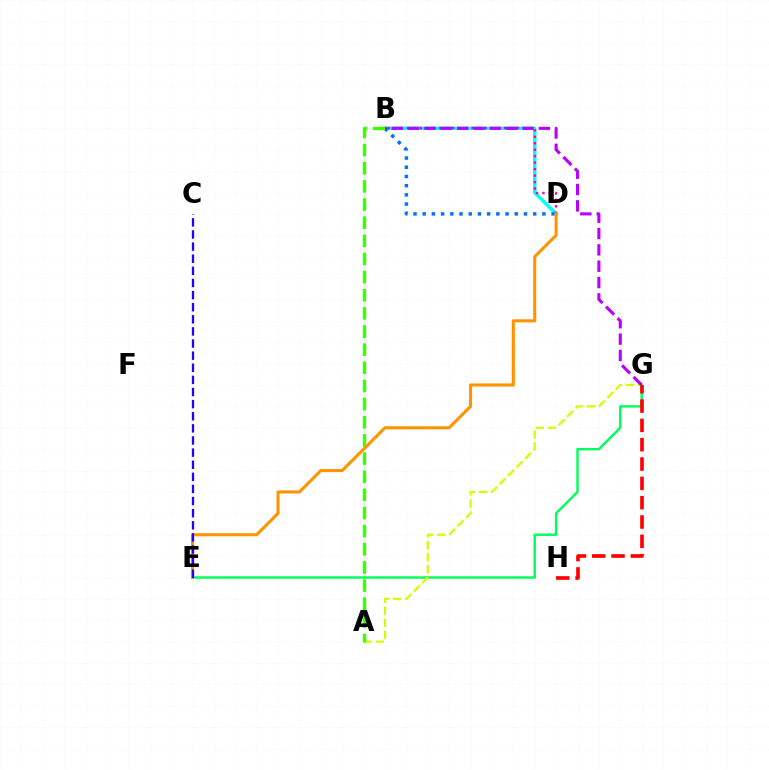{('E', 'G'): [{'color': '#00ff5c', 'line_style': 'solid', 'thickness': 1.74}], ('A', 'G'): [{'color': '#d1ff00', 'line_style': 'dashed', 'thickness': 1.63}], ('B', 'D'): [{'color': '#00fff6', 'line_style': 'solid', 'thickness': 2.51}, {'color': '#ff00ac', 'line_style': 'dotted', 'thickness': 1.76}, {'color': '#0074ff', 'line_style': 'dotted', 'thickness': 2.5}], ('A', 'B'): [{'color': '#3dff00', 'line_style': 'dashed', 'thickness': 2.46}], ('D', 'E'): [{'color': '#ff9400', 'line_style': 'solid', 'thickness': 2.22}], ('B', 'G'): [{'color': '#b900ff', 'line_style': 'dashed', 'thickness': 2.22}], ('C', 'E'): [{'color': '#2500ff', 'line_style': 'dashed', 'thickness': 1.65}], ('G', 'H'): [{'color': '#ff0000', 'line_style': 'dashed', 'thickness': 2.62}]}